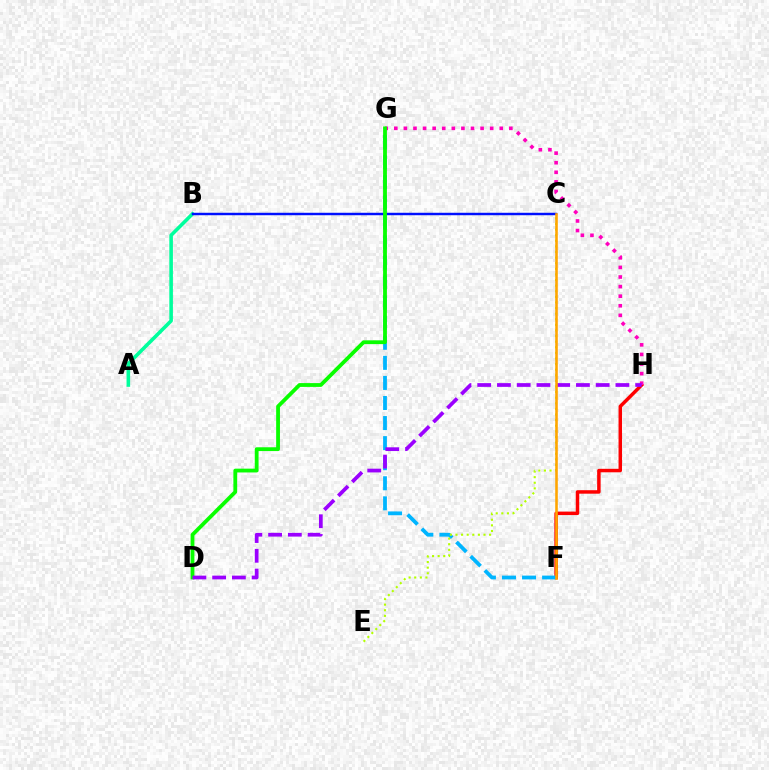{('F', 'H'): [{'color': '#ff0000', 'line_style': 'solid', 'thickness': 2.51}], ('F', 'G'): [{'color': '#00b5ff', 'line_style': 'dashed', 'thickness': 2.73}], ('G', 'H'): [{'color': '#ff00bd', 'line_style': 'dotted', 'thickness': 2.6}], ('C', 'E'): [{'color': '#b3ff00', 'line_style': 'dotted', 'thickness': 1.52}], ('A', 'B'): [{'color': '#00ff9d', 'line_style': 'solid', 'thickness': 2.59}], ('B', 'C'): [{'color': '#0010ff', 'line_style': 'solid', 'thickness': 1.77}], ('D', 'G'): [{'color': '#08ff00', 'line_style': 'solid', 'thickness': 2.74}], ('D', 'H'): [{'color': '#9b00ff', 'line_style': 'dashed', 'thickness': 2.68}], ('C', 'F'): [{'color': '#ffa500', 'line_style': 'solid', 'thickness': 1.85}]}